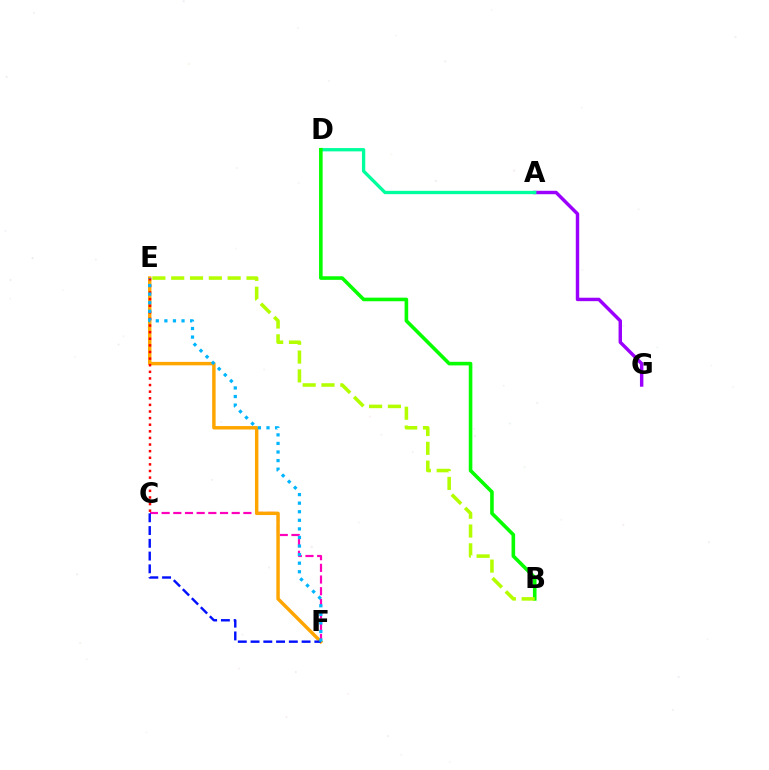{('A', 'G'): [{'color': '#9b00ff', 'line_style': 'solid', 'thickness': 2.47}], ('C', 'F'): [{'color': '#ff00bd', 'line_style': 'dashed', 'thickness': 1.59}, {'color': '#0010ff', 'line_style': 'dashed', 'thickness': 1.73}], ('E', 'F'): [{'color': '#ffa500', 'line_style': 'solid', 'thickness': 2.47}, {'color': '#00b5ff', 'line_style': 'dotted', 'thickness': 2.33}], ('A', 'D'): [{'color': '#00ff9d', 'line_style': 'solid', 'thickness': 2.38}], ('B', 'D'): [{'color': '#08ff00', 'line_style': 'solid', 'thickness': 2.59}], ('C', 'E'): [{'color': '#ff0000', 'line_style': 'dotted', 'thickness': 1.8}], ('B', 'E'): [{'color': '#b3ff00', 'line_style': 'dashed', 'thickness': 2.56}]}